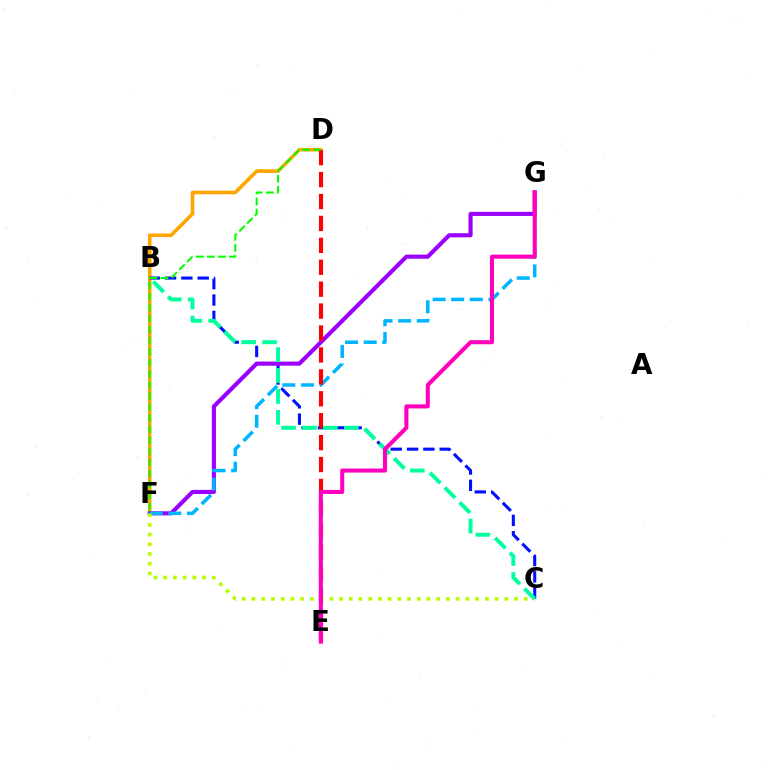{('D', 'F'): [{'color': '#ffa500', 'line_style': 'solid', 'thickness': 2.6}, {'color': '#08ff00', 'line_style': 'dashed', 'thickness': 1.5}], ('B', 'C'): [{'color': '#0010ff', 'line_style': 'dashed', 'thickness': 2.22}, {'color': '#00ff9d', 'line_style': 'dashed', 'thickness': 2.84}], ('F', 'G'): [{'color': '#9b00ff', 'line_style': 'solid', 'thickness': 2.96}, {'color': '#00b5ff', 'line_style': 'dashed', 'thickness': 2.53}], ('D', 'E'): [{'color': '#ff0000', 'line_style': 'dashed', 'thickness': 2.98}], ('C', 'F'): [{'color': '#b3ff00', 'line_style': 'dotted', 'thickness': 2.64}], ('E', 'G'): [{'color': '#ff00bd', 'line_style': 'solid', 'thickness': 2.94}]}